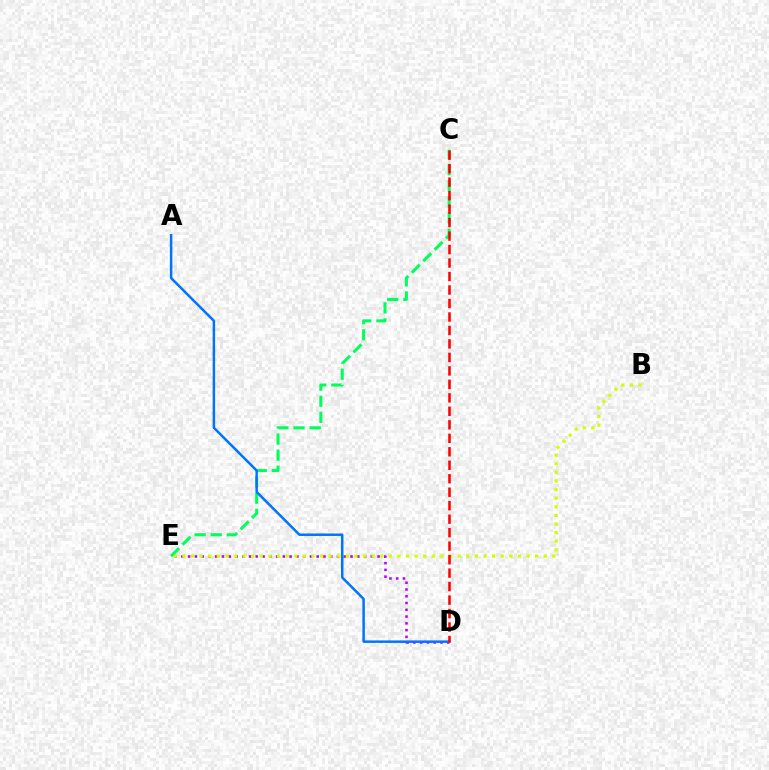{('D', 'E'): [{'color': '#b900ff', 'line_style': 'dotted', 'thickness': 1.84}], ('B', 'E'): [{'color': '#d1ff00', 'line_style': 'dotted', 'thickness': 2.34}], ('C', 'E'): [{'color': '#00ff5c', 'line_style': 'dashed', 'thickness': 2.19}], ('A', 'D'): [{'color': '#0074ff', 'line_style': 'solid', 'thickness': 1.79}], ('C', 'D'): [{'color': '#ff0000', 'line_style': 'dashed', 'thickness': 1.83}]}